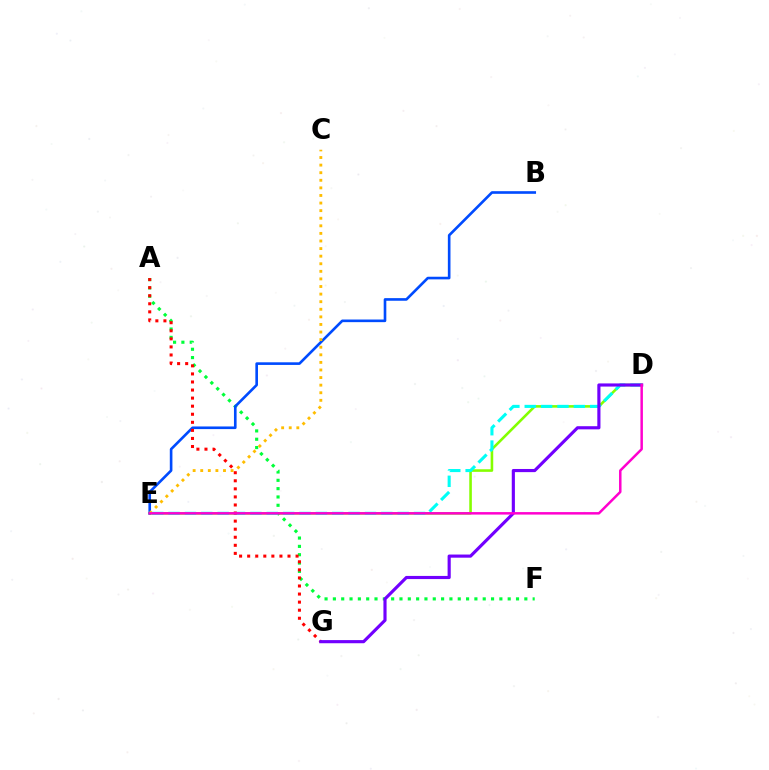{('D', 'E'): [{'color': '#84ff00', 'line_style': 'solid', 'thickness': 1.87}, {'color': '#00fff6', 'line_style': 'dashed', 'thickness': 2.22}, {'color': '#ff00cf', 'line_style': 'solid', 'thickness': 1.79}], ('A', 'F'): [{'color': '#00ff39', 'line_style': 'dotted', 'thickness': 2.26}], ('B', 'E'): [{'color': '#004bff', 'line_style': 'solid', 'thickness': 1.89}], ('A', 'G'): [{'color': '#ff0000', 'line_style': 'dotted', 'thickness': 2.19}], ('C', 'E'): [{'color': '#ffbd00', 'line_style': 'dotted', 'thickness': 2.06}], ('D', 'G'): [{'color': '#7200ff', 'line_style': 'solid', 'thickness': 2.27}]}